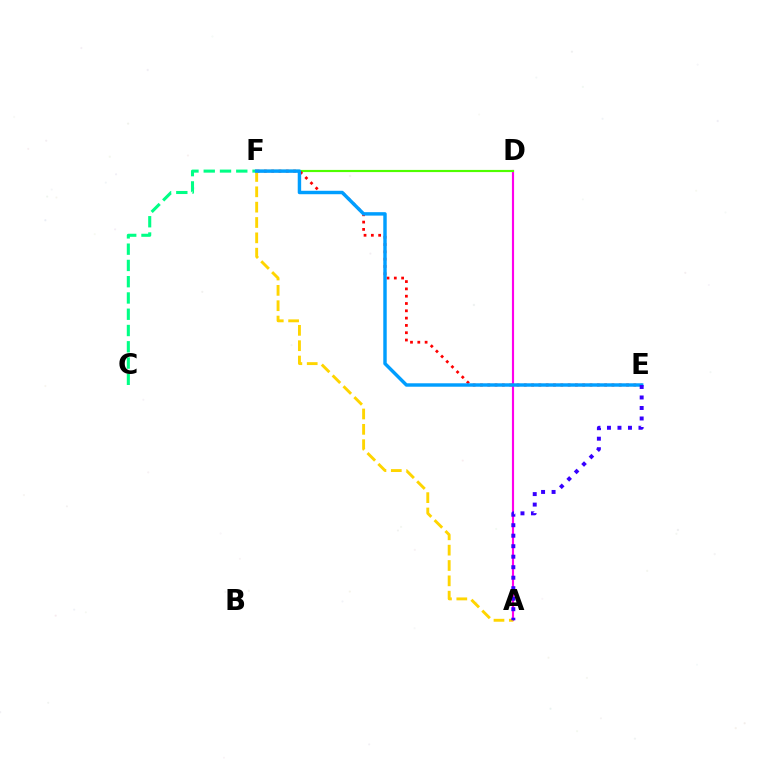{('A', 'D'): [{'color': '#ff00ed', 'line_style': 'solid', 'thickness': 1.54}], ('C', 'F'): [{'color': '#00ff86', 'line_style': 'dashed', 'thickness': 2.21}], ('D', 'F'): [{'color': '#4fff00', 'line_style': 'solid', 'thickness': 1.56}], ('E', 'F'): [{'color': '#ff0000', 'line_style': 'dotted', 'thickness': 1.98}, {'color': '#009eff', 'line_style': 'solid', 'thickness': 2.48}], ('A', 'F'): [{'color': '#ffd500', 'line_style': 'dashed', 'thickness': 2.08}], ('A', 'E'): [{'color': '#3700ff', 'line_style': 'dotted', 'thickness': 2.85}]}